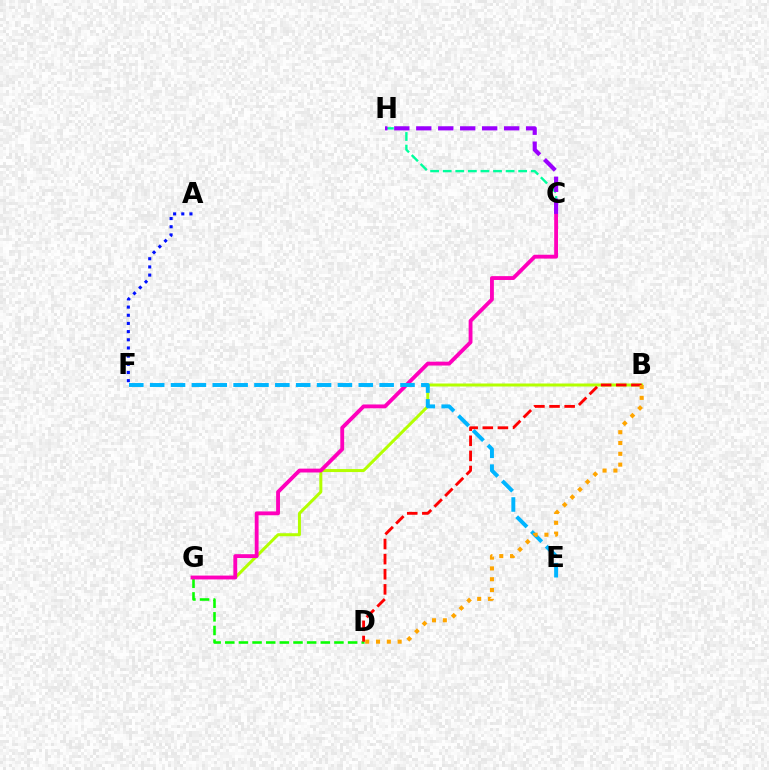{('D', 'G'): [{'color': '#08ff00', 'line_style': 'dashed', 'thickness': 1.85}], ('C', 'H'): [{'color': '#00ff9d', 'line_style': 'dashed', 'thickness': 1.71}, {'color': '#9b00ff', 'line_style': 'dashed', 'thickness': 2.98}], ('B', 'G'): [{'color': '#b3ff00', 'line_style': 'solid', 'thickness': 2.16}], ('B', 'D'): [{'color': '#ff0000', 'line_style': 'dashed', 'thickness': 2.05}, {'color': '#ffa500', 'line_style': 'dotted', 'thickness': 2.94}], ('C', 'G'): [{'color': '#ff00bd', 'line_style': 'solid', 'thickness': 2.77}], ('A', 'F'): [{'color': '#0010ff', 'line_style': 'dotted', 'thickness': 2.22}], ('E', 'F'): [{'color': '#00b5ff', 'line_style': 'dashed', 'thickness': 2.83}]}